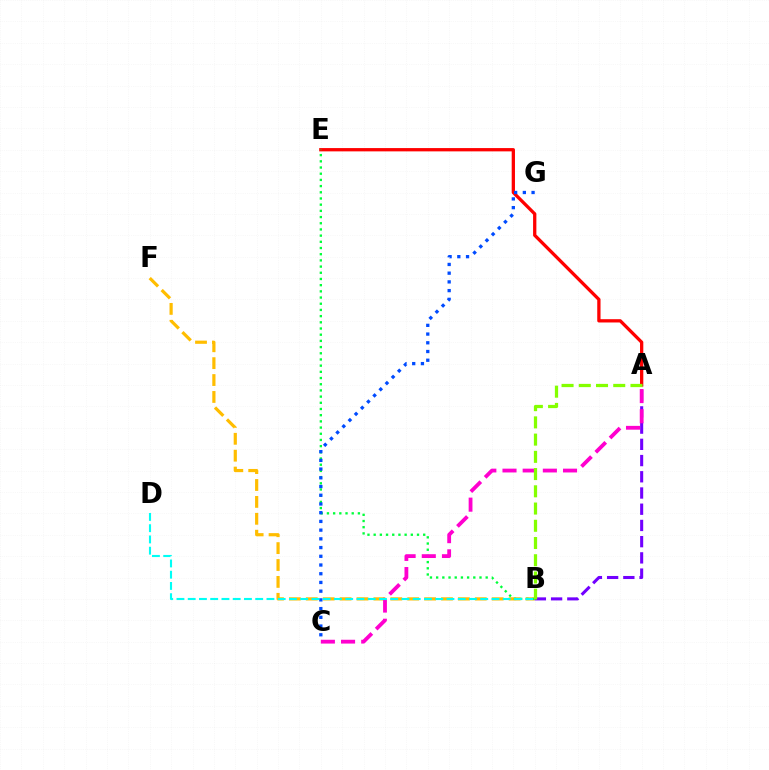{('B', 'F'): [{'color': '#ffbd00', 'line_style': 'dashed', 'thickness': 2.3}], ('A', 'E'): [{'color': '#ff0000', 'line_style': 'solid', 'thickness': 2.37}], ('B', 'E'): [{'color': '#00ff39', 'line_style': 'dotted', 'thickness': 1.68}], ('C', 'G'): [{'color': '#004bff', 'line_style': 'dotted', 'thickness': 2.37}], ('A', 'B'): [{'color': '#7200ff', 'line_style': 'dashed', 'thickness': 2.2}, {'color': '#84ff00', 'line_style': 'dashed', 'thickness': 2.34}], ('A', 'C'): [{'color': '#ff00cf', 'line_style': 'dashed', 'thickness': 2.74}], ('B', 'D'): [{'color': '#00fff6', 'line_style': 'dashed', 'thickness': 1.53}]}